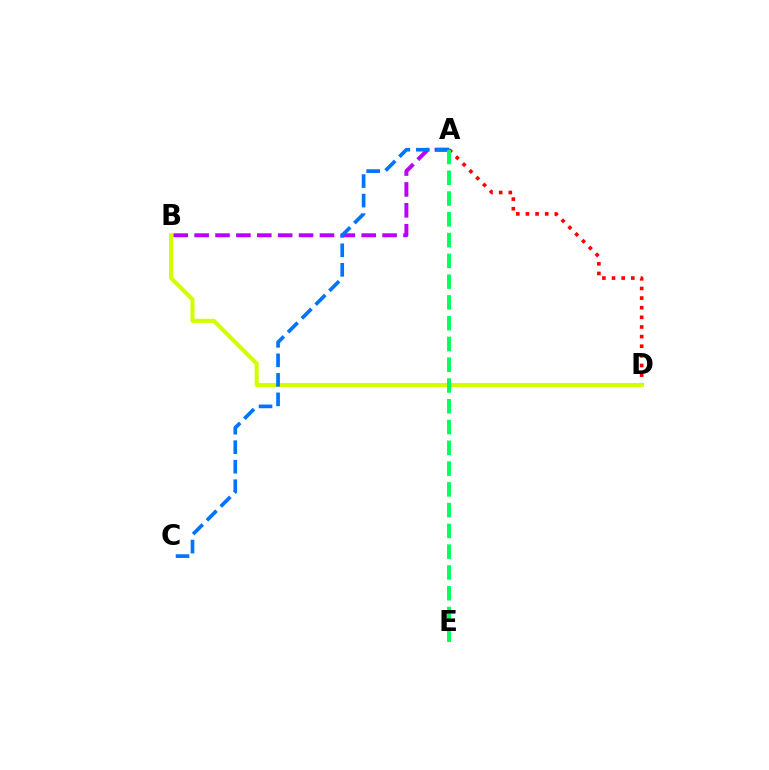{('A', 'D'): [{'color': '#ff0000', 'line_style': 'dotted', 'thickness': 2.62}], ('B', 'D'): [{'color': '#d1ff00', 'line_style': 'solid', 'thickness': 2.94}], ('A', 'B'): [{'color': '#b900ff', 'line_style': 'dashed', 'thickness': 2.84}], ('A', 'C'): [{'color': '#0074ff', 'line_style': 'dashed', 'thickness': 2.65}], ('A', 'E'): [{'color': '#00ff5c', 'line_style': 'dashed', 'thickness': 2.82}]}